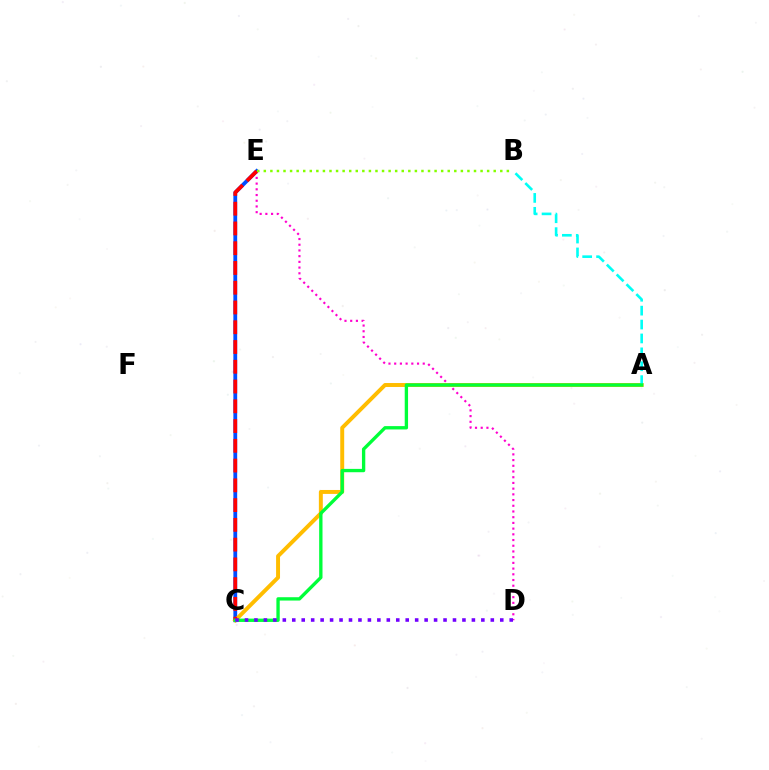{('C', 'E'): [{'color': '#004bff', 'line_style': 'solid', 'thickness': 2.73}, {'color': '#ff0000', 'line_style': 'dashed', 'thickness': 2.68}], ('A', 'C'): [{'color': '#ffbd00', 'line_style': 'solid', 'thickness': 2.84}, {'color': '#00ff39', 'line_style': 'solid', 'thickness': 2.4}], ('D', 'E'): [{'color': '#ff00cf', 'line_style': 'dotted', 'thickness': 1.55}], ('A', 'B'): [{'color': '#00fff6', 'line_style': 'dashed', 'thickness': 1.89}], ('C', 'D'): [{'color': '#7200ff', 'line_style': 'dotted', 'thickness': 2.57}], ('B', 'E'): [{'color': '#84ff00', 'line_style': 'dotted', 'thickness': 1.78}]}